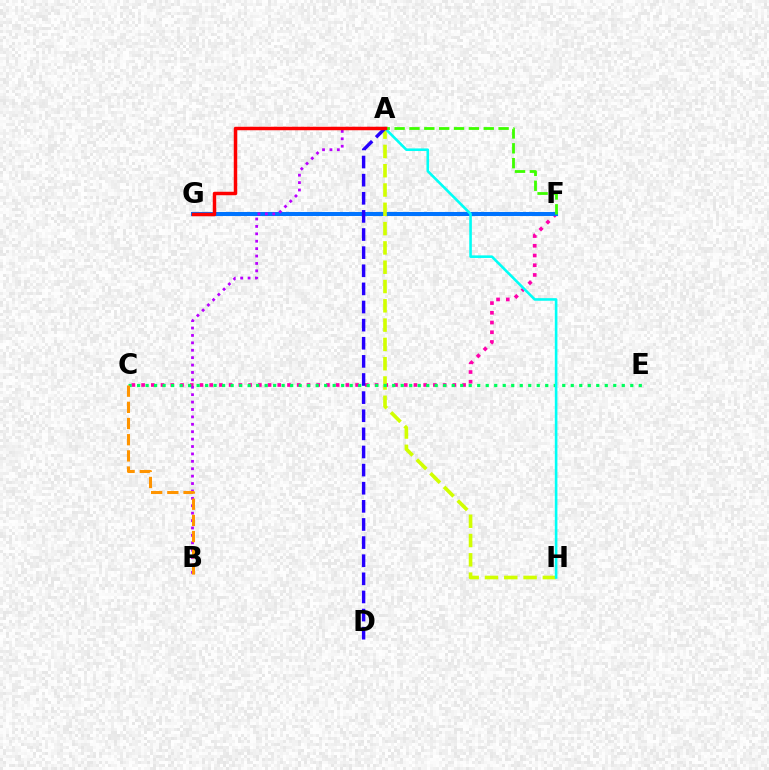{('C', 'F'): [{'color': '#ff00ac', 'line_style': 'dotted', 'thickness': 2.64}], ('F', 'G'): [{'color': '#0074ff', 'line_style': 'solid', 'thickness': 2.92}], ('A', 'H'): [{'color': '#d1ff00', 'line_style': 'dashed', 'thickness': 2.62}, {'color': '#00fff6', 'line_style': 'solid', 'thickness': 1.87}], ('A', 'B'): [{'color': '#b900ff', 'line_style': 'dotted', 'thickness': 2.01}], ('C', 'E'): [{'color': '#00ff5c', 'line_style': 'dotted', 'thickness': 2.31}], ('A', 'D'): [{'color': '#2500ff', 'line_style': 'dashed', 'thickness': 2.46}], ('B', 'C'): [{'color': '#ff9400', 'line_style': 'dashed', 'thickness': 2.2}], ('A', 'F'): [{'color': '#3dff00', 'line_style': 'dashed', 'thickness': 2.02}], ('A', 'G'): [{'color': '#ff0000', 'line_style': 'solid', 'thickness': 2.5}]}